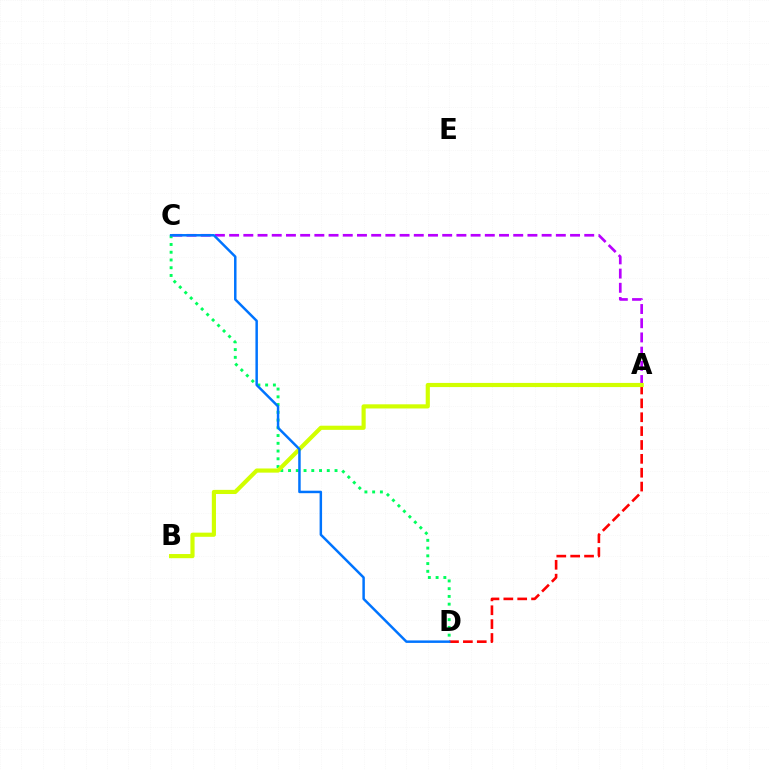{('C', 'D'): [{'color': '#00ff5c', 'line_style': 'dotted', 'thickness': 2.1}, {'color': '#0074ff', 'line_style': 'solid', 'thickness': 1.79}], ('A', 'D'): [{'color': '#ff0000', 'line_style': 'dashed', 'thickness': 1.88}], ('A', 'C'): [{'color': '#b900ff', 'line_style': 'dashed', 'thickness': 1.93}], ('A', 'B'): [{'color': '#d1ff00', 'line_style': 'solid', 'thickness': 2.99}]}